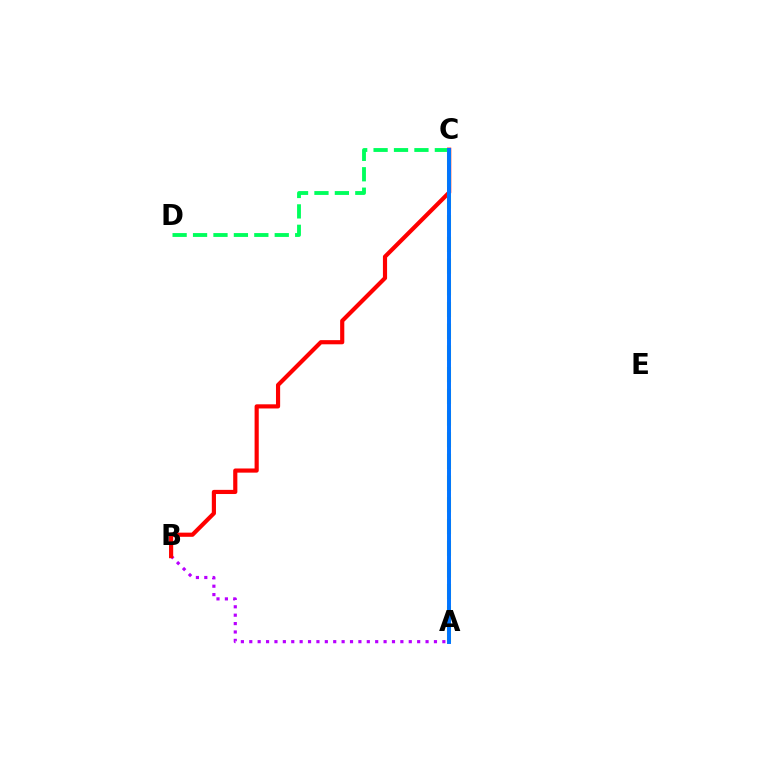{('C', 'D'): [{'color': '#00ff5c', 'line_style': 'dashed', 'thickness': 2.77}], ('A', 'B'): [{'color': '#b900ff', 'line_style': 'dotted', 'thickness': 2.28}], ('B', 'C'): [{'color': '#ff0000', 'line_style': 'solid', 'thickness': 2.99}], ('A', 'C'): [{'color': '#d1ff00', 'line_style': 'dashed', 'thickness': 2.95}, {'color': '#0074ff', 'line_style': 'solid', 'thickness': 2.84}]}